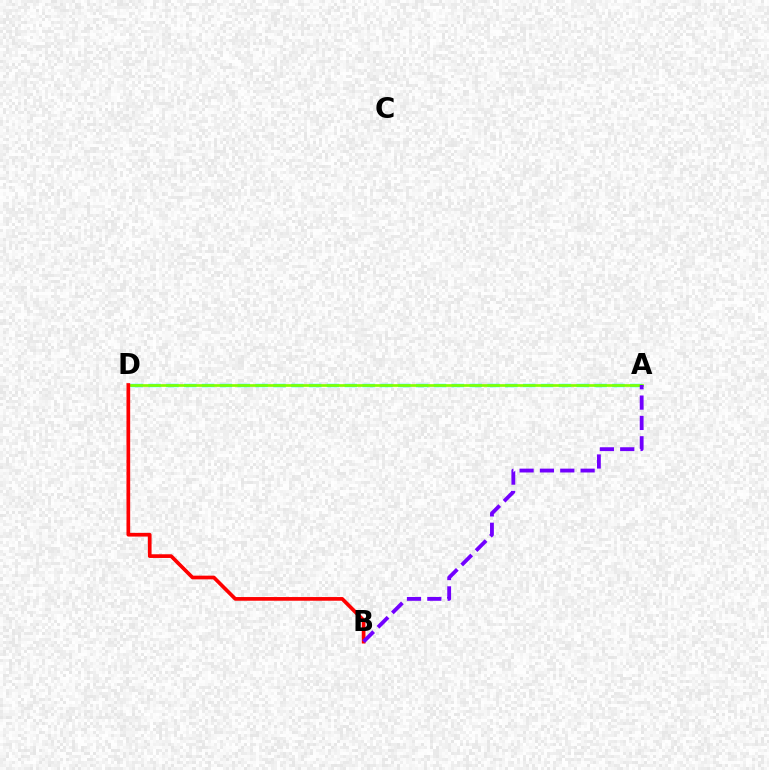{('A', 'D'): [{'color': '#00fff6', 'line_style': 'dashed', 'thickness': 2.42}, {'color': '#84ff00', 'line_style': 'solid', 'thickness': 1.93}], ('B', 'D'): [{'color': '#ff0000', 'line_style': 'solid', 'thickness': 2.66}], ('A', 'B'): [{'color': '#7200ff', 'line_style': 'dashed', 'thickness': 2.76}]}